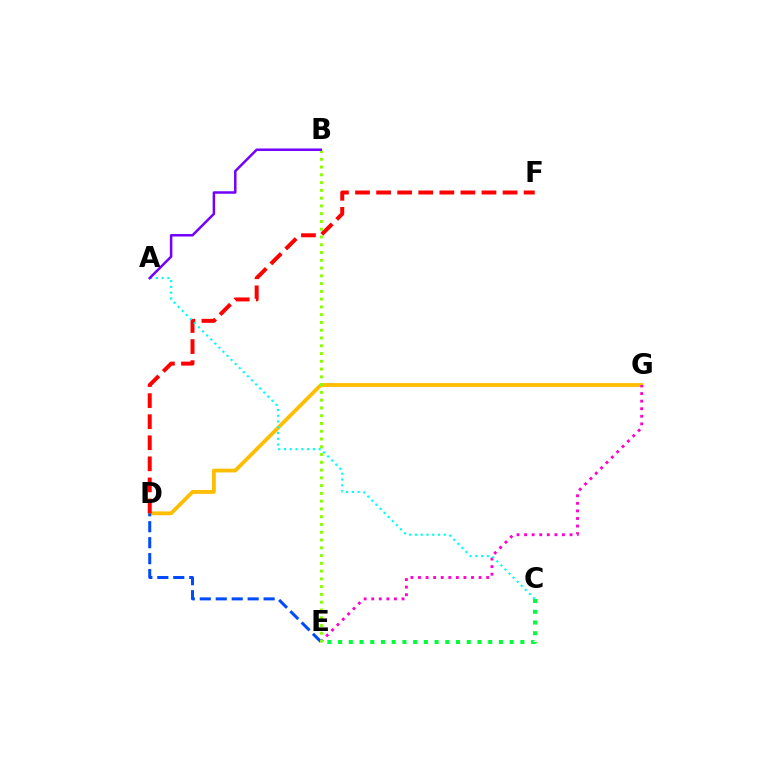{('C', 'E'): [{'color': '#00ff39', 'line_style': 'dotted', 'thickness': 2.91}], ('D', 'G'): [{'color': '#ffbd00', 'line_style': 'solid', 'thickness': 2.74}], ('D', 'F'): [{'color': '#ff0000', 'line_style': 'dashed', 'thickness': 2.86}], ('E', 'G'): [{'color': '#ff00cf', 'line_style': 'dotted', 'thickness': 2.06}], ('D', 'E'): [{'color': '#004bff', 'line_style': 'dashed', 'thickness': 2.17}], ('A', 'C'): [{'color': '#00fff6', 'line_style': 'dotted', 'thickness': 1.57}], ('B', 'E'): [{'color': '#84ff00', 'line_style': 'dotted', 'thickness': 2.11}], ('A', 'B'): [{'color': '#7200ff', 'line_style': 'solid', 'thickness': 1.79}]}